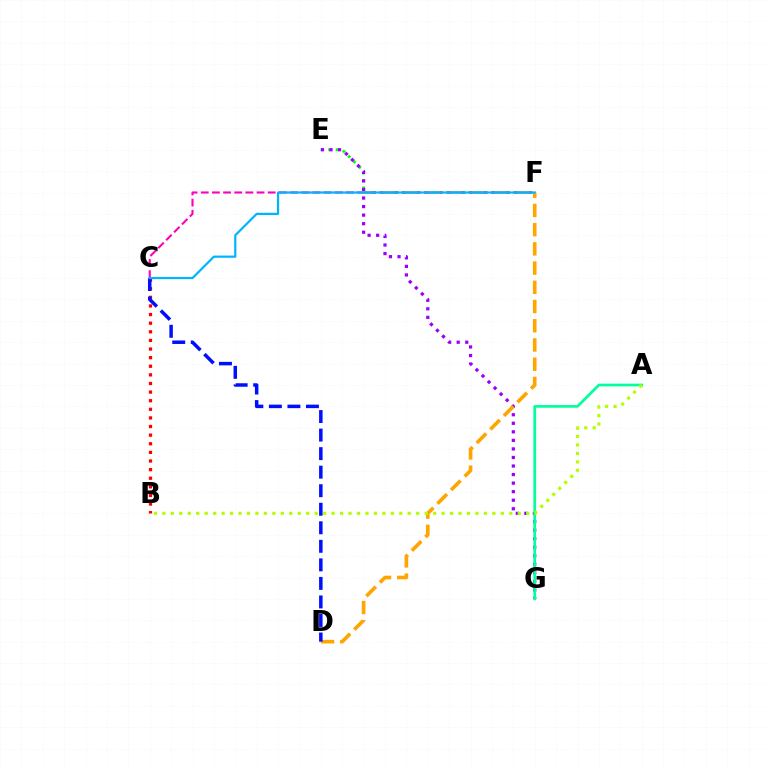{('E', 'F'): [{'color': '#08ff00', 'line_style': 'dotted', 'thickness': 2.02}], ('E', 'G'): [{'color': '#9b00ff', 'line_style': 'dotted', 'thickness': 2.32}], ('D', 'F'): [{'color': '#ffa500', 'line_style': 'dashed', 'thickness': 2.61}], ('A', 'G'): [{'color': '#00ff9d', 'line_style': 'solid', 'thickness': 1.95}], ('C', 'F'): [{'color': '#ff00bd', 'line_style': 'dashed', 'thickness': 1.52}, {'color': '#00b5ff', 'line_style': 'solid', 'thickness': 1.59}], ('B', 'C'): [{'color': '#ff0000', 'line_style': 'dotted', 'thickness': 2.34}], ('A', 'B'): [{'color': '#b3ff00', 'line_style': 'dotted', 'thickness': 2.3}], ('C', 'D'): [{'color': '#0010ff', 'line_style': 'dashed', 'thickness': 2.52}]}